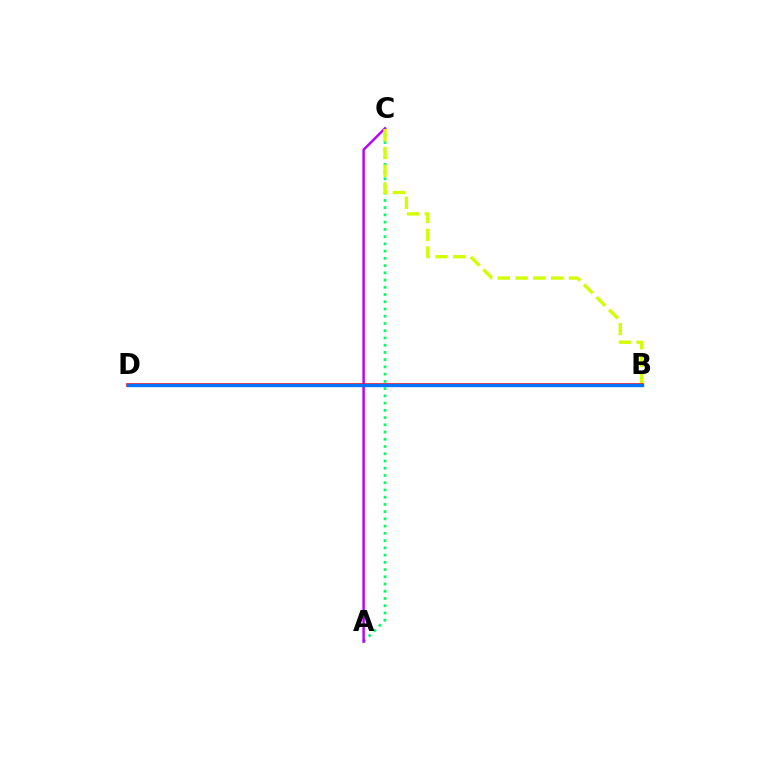{('A', 'C'): [{'color': '#00ff5c', 'line_style': 'dotted', 'thickness': 1.97}, {'color': '#b900ff', 'line_style': 'solid', 'thickness': 1.76}], ('B', 'C'): [{'color': '#d1ff00', 'line_style': 'dashed', 'thickness': 2.42}], ('B', 'D'): [{'color': '#ff0000', 'line_style': 'solid', 'thickness': 2.57}, {'color': '#0074ff', 'line_style': 'solid', 'thickness': 2.42}]}